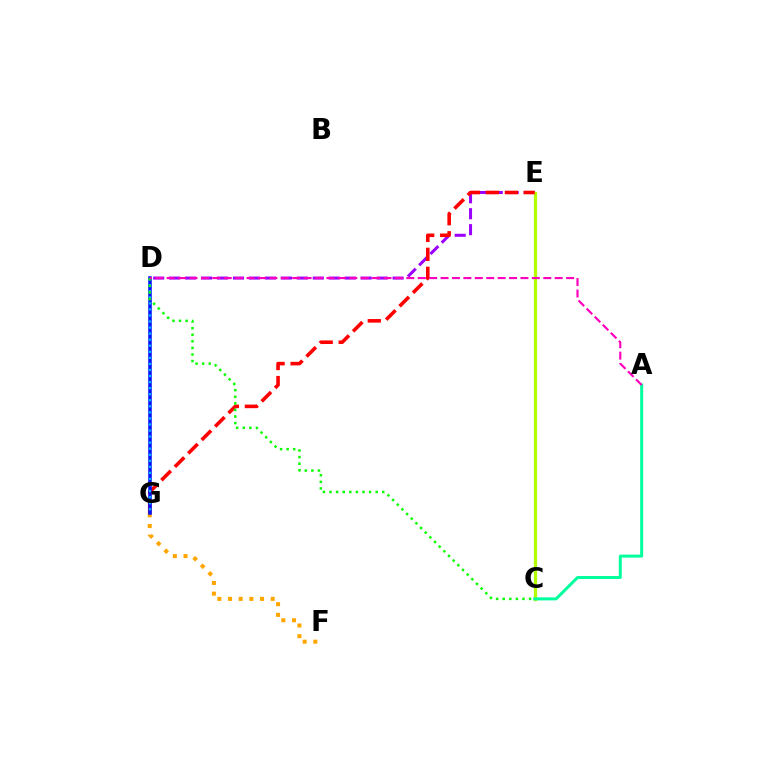{('D', 'E'): [{'color': '#9b00ff', 'line_style': 'dashed', 'thickness': 2.17}], ('F', 'G'): [{'color': '#ffa500', 'line_style': 'dotted', 'thickness': 2.9}], ('C', 'E'): [{'color': '#b3ff00', 'line_style': 'solid', 'thickness': 2.34}], ('E', 'G'): [{'color': '#ff0000', 'line_style': 'dashed', 'thickness': 2.58}], ('D', 'G'): [{'color': '#0010ff', 'line_style': 'solid', 'thickness': 2.53}, {'color': '#00b5ff', 'line_style': 'dotted', 'thickness': 1.65}], ('A', 'C'): [{'color': '#00ff9d', 'line_style': 'solid', 'thickness': 2.15}], ('C', 'D'): [{'color': '#08ff00', 'line_style': 'dotted', 'thickness': 1.79}], ('A', 'D'): [{'color': '#ff00bd', 'line_style': 'dashed', 'thickness': 1.55}]}